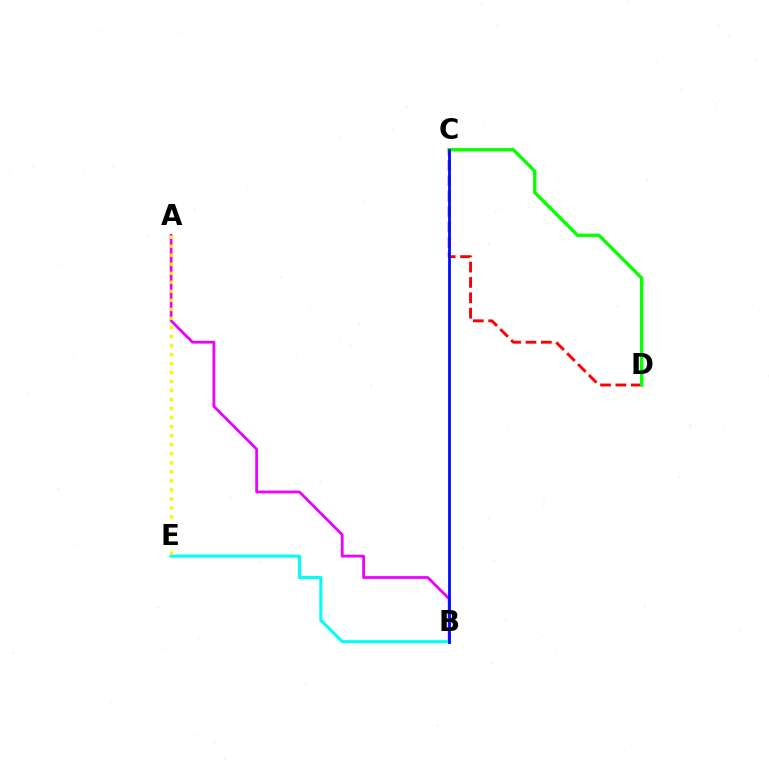{('A', 'B'): [{'color': '#ee00ff', 'line_style': 'solid', 'thickness': 2.01}], ('B', 'E'): [{'color': '#00fff6', 'line_style': 'solid', 'thickness': 2.23}], ('C', 'D'): [{'color': '#ff0000', 'line_style': 'dashed', 'thickness': 2.09}, {'color': '#08ff00', 'line_style': 'solid', 'thickness': 2.4}], ('B', 'C'): [{'color': '#0010ff', 'line_style': 'solid', 'thickness': 2.04}], ('A', 'E'): [{'color': '#fcf500', 'line_style': 'dotted', 'thickness': 2.45}]}